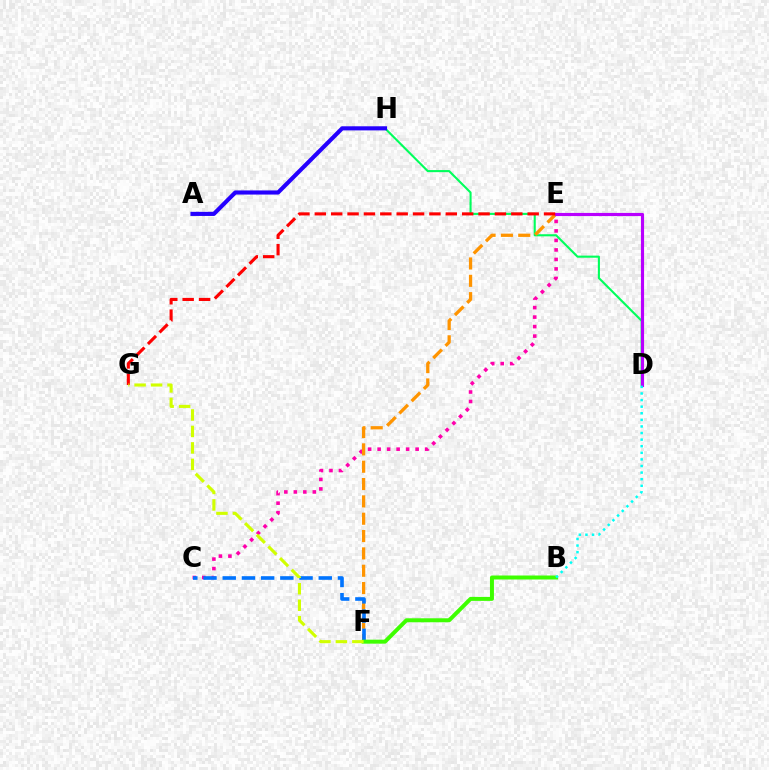{('C', 'E'): [{'color': '#ff00ac', 'line_style': 'dotted', 'thickness': 2.58}], ('D', 'H'): [{'color': '#00ff5c', 'line_style': 'solid', 'thickness': 1.51}], ('E', 'F'): [{'color': '#ff9400', 'line_style': 'dashed', 'thickness': 2.36}], ('D', 'E'): [{'color': '#b900ff', 'line_style': 'solid', 'thickness': 2.26}], ('E', 'G'): [{'color': '#ff0000', 'line_style': 'dashed', 'thickness': 2.22}], ('C', 'F'): [{'color': '#0074ff', 'line_style': 'dashed', 'thickness': 2.61}], ('B', 'F'): [{'color': '#3dff00', 'line_style': 'solid', 'thickness': 2.87}], ('A', 'H'): [{'color': '#2500ff', 'line_style': 'solid', 'thickness': 2.97}], ('B', 'D'): [{'color': '#00fff6', 'line_style': 'dotted', 'thickness': 1.79}], ('F', 'G'): [{'color': '#d1ff00', 'line_style': 'dashed', 'thickness': 2.24}]}